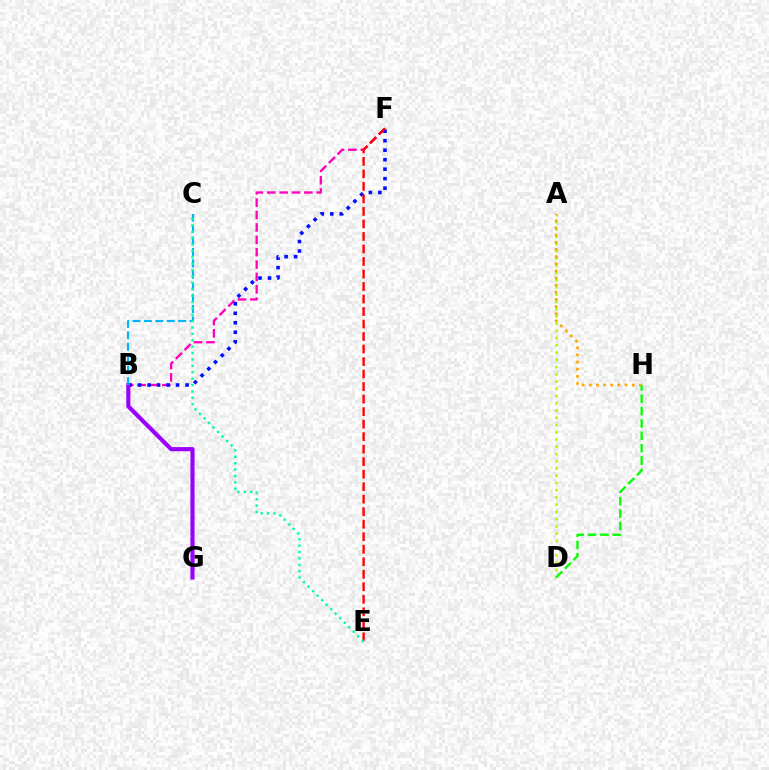{('B', 'F'): [{'color': '#ff00bd', 'line_style': 'dashed', 'thickness': 1.68}, {'color': '#0010ff', 'line_style': 'dotted', 'thickness': 2.58}], ('A', 'D'): [{'color': '#b3ff00', 'line_style': 'dotted', 'thickness': 1.97}], ('A', 'H'): [{'color': '#ffa500', 'line_style': 'dotted', 'thickness': 1.94}], ('B', 'G'): [{'color': '#9b00ff', 'line_style': 'solid', 'thickness': 2.98}], ('B', 'C'): [{'color': '#00b5ff', 'line_style': 'dashed', 'thickness': 1.55}], ('D', 'H'): [{'color': '#08ff00', 'line_style': 'dashed', 'thickness': 1.68}], ('E', 'F'): [{'color': '#ff0000', 'line_style': 'dashed', 'thickness': 1.7}], ('C', 'E'): [{'color': '#00ff9d', 'line_style': 'dotted', 'thickness': 1.74}]}